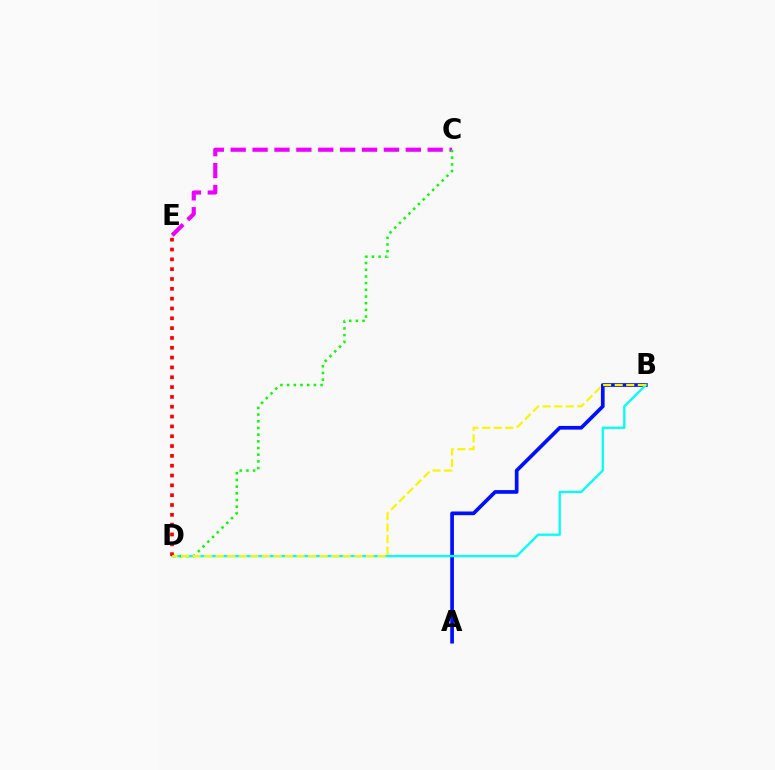{('C', 'E'): [{'color': '#ee00ff', 'line_style': 'dashed', 'thickness': 2.97}], ('A', 'B'): [{'color': '#0010ff', 'line_style': 'solid', 'thickness': 2.66}], ('B', 'D'): [{'color': '#00fff6', 'line_style': 'solid', 'thickness': 1.64}, {'color': '#fcf500', 'line_style': 'dashed', 'thickness': 1.57}], ('D', 'E'): [{'color': '#ff0000', 'line_style': 'dotted', 'thickness': 2.67}], ('C', 'D'): [{'color': '#08ff00', 'line_style': 'dotted', 'thickness': 1.82}]}